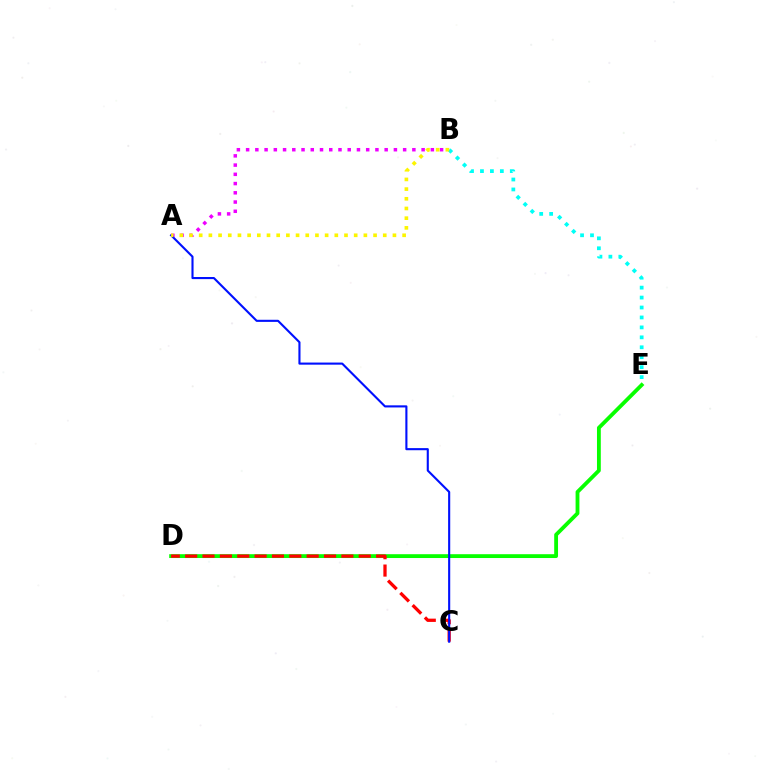{('A', 'B'): [{'color': '#ee00ff', 'line_style': 'dotted', 'thickness': 2.51}, {'color': '#fcf500', 'line_style': 'dotted', 'thickness': 2.63}], ('D', 'E'): [{'color': '#08ff00', 'line_style': 'solid', 'thickness': 2.75}], ('C', 'D'): [{'color': '#ff0000', 'line_style': 'dashed', 'thickness': 2.36}], ('A', 'C'): [{'color': '#0010ff', 'line_style': 'solid', 'thickness': 1.52}], ('B', 'E'): [{'color': '#00fff6', 'line_style': 'dotted', 'thickness': 2.7}]}